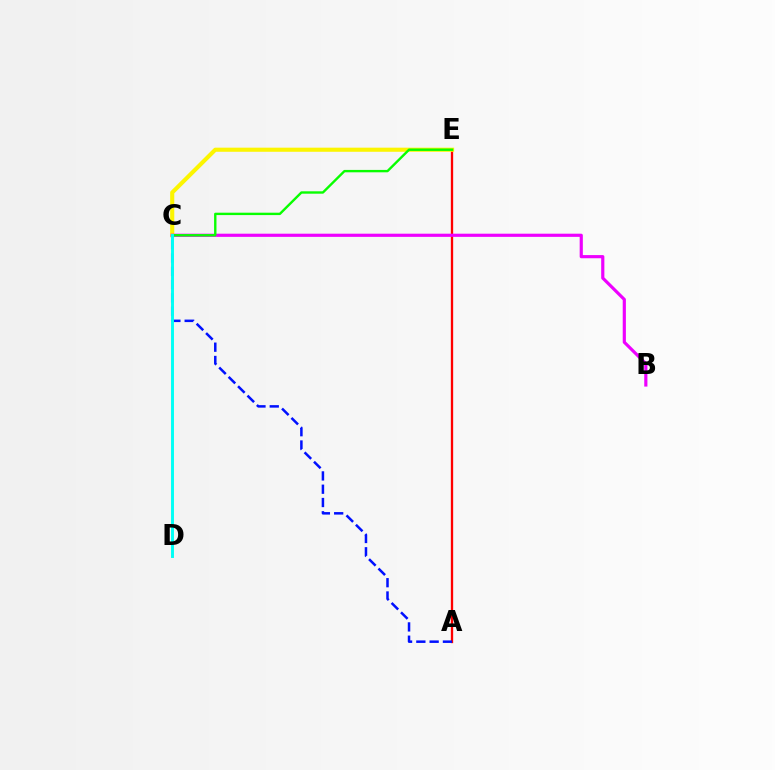{('A', 'E'): [{'color': '#ff0000', 'line_style': 'solid', 'thickness': 1.67}], ('C', 'E'): [{'color': '#fcf500', 'line_style': 'solid', 'thickness': 2.96}, {'color': '#08ff00', 'line_style': 'solid', 'thickness': 1.72}], ('B', 'C'): [{'color': '#ee00ff', 'line_style': 'solid', 'thickness': 2.28}], ('A', 'C'): [{'color': '#0010ff', 'line_style': 'dashed', 'thickness': 1.81}], ('C', 'D'): [{'color': '#00fff6', 'line_style': 'solid', 'thickness': 2.11}]}